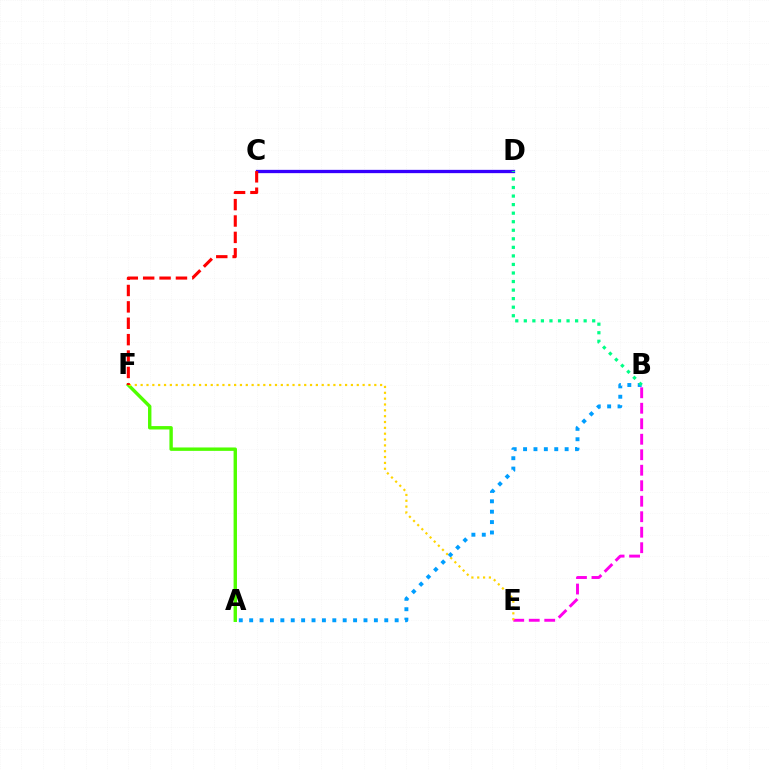{('A', 'F'): [{'color': '#4fff00', 'line_style': 'solid', 'thickness': 2.45}], ('B', 'E'): [{'color': '#ff00ed', 'line_style': 'dashed', 'thickness': 2.1}], ('C', 'D'): [{'color': '#3700ff', 'line_style': 'solid', 'thickness': 2.37}], ('E', 'F'): [{'color': '#ffd500', 'line_style': 'dotted', 'thickness': 1.59}], ('C', 'F'): [{'color': '#ff0000', 'line_style': 'dashed', 'thickness': 2.23}], ('A', 'B'): [{'color': '#009eff', 'line_style': 'dotted', 'thickness': 2.82}], ('B', 'D'): [{'color': '#00ff86', 'line_style': 'dotted', 'thickness': 2.32}]}